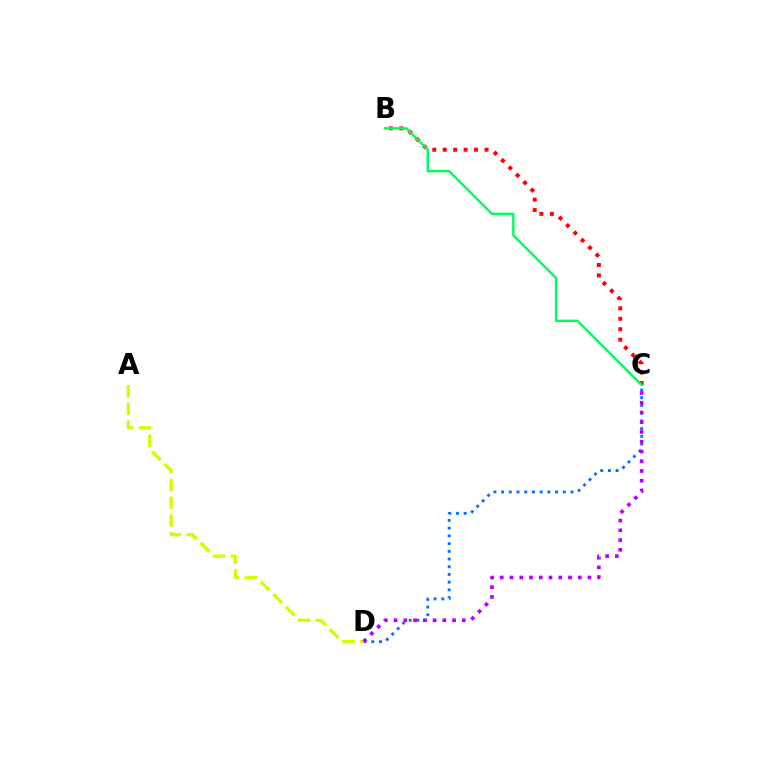{('C', 'D'): [{'color': '#0074ff', 'line_style': 'dotted', 'thickness': 2.1}, {'color': '#b900ff', 'line_style': 'dotted', 'thickness': 2.65}], ('B', 'C'): [{'color': '#ff0000', 'line_style': 'dotted', 'thickness': 2.84}, {'color': '#00ff5c', 'line_style': 'solid', 'thickness': 1.75}], ('A', 'D'): [{'color': '#d1ff00', 'line_style': 'dashed', 'thickness': 2.41}]}